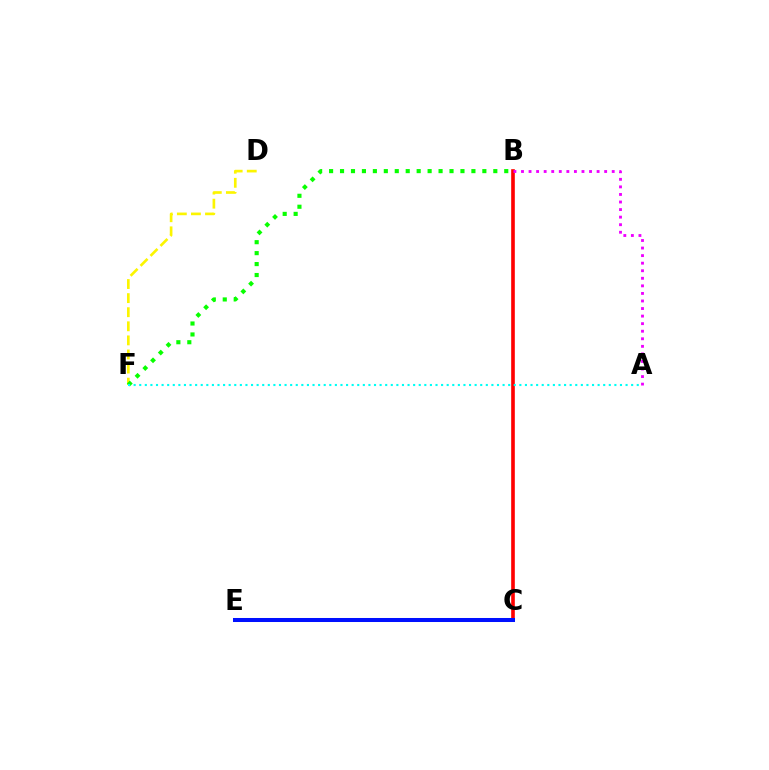{('B', 'C'): [{'color': '#ff0000', 'line_style': 'solid', 'thickness': 2.62}], ('D', 'F'): [{'color': '#fcf500', 'line_style': 'dashed', 'thickness': 1.91}], ('C', 'E'): [{'color': '#0010ff', 'line_style': 'solid', 'thickness': 2.9}], ('B', 'F'): [{'color': '#08ff00', 'line_style': 'dotted', 'thickness': 2.97}], ('A', 'B'): [{'color': '#ee00ff', 'line_style': 'dotted', 'thickness': 2.05}], ('A', 'F'): [{'color': '#00fff6', 'line_style': 'dotted', 'thickness': 1.52}]}